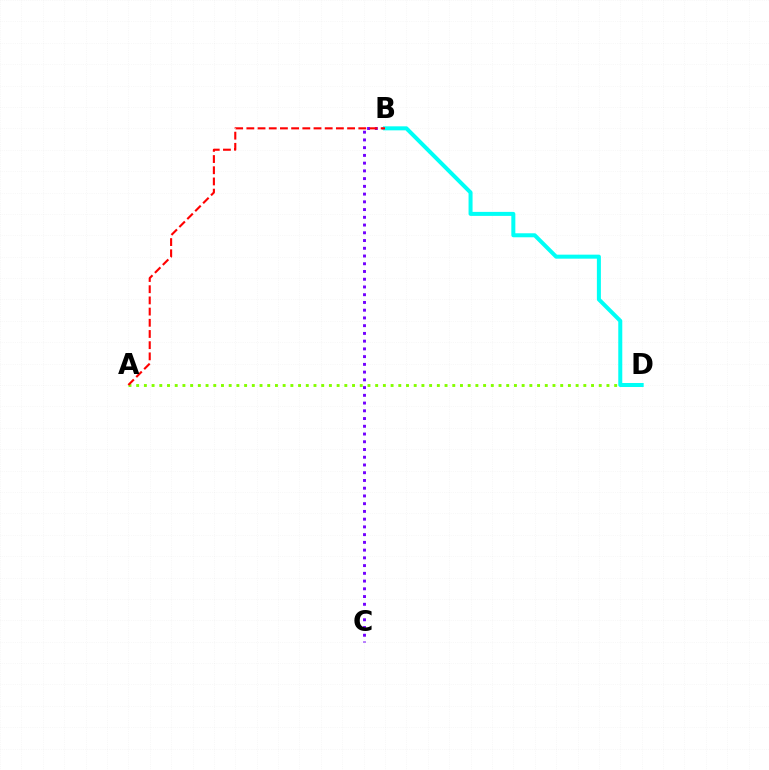{('A', 'D'): [{'color': '#84ff00', 'line_style': 'dotted', 'thickness': 2.09}], ('B', 'C'): [{'color': '#7200ff', 'line_style': 'dotted', 'thickness': 2.1}], ('B', 'D'): [{'color': '#00fff6', 'line_style': 'solid', 'thickness': 2.89}], ('A', 'B'): [{'color': '#ff0000', 'line_style': 'dashed', 'thickness': 1.52}]}